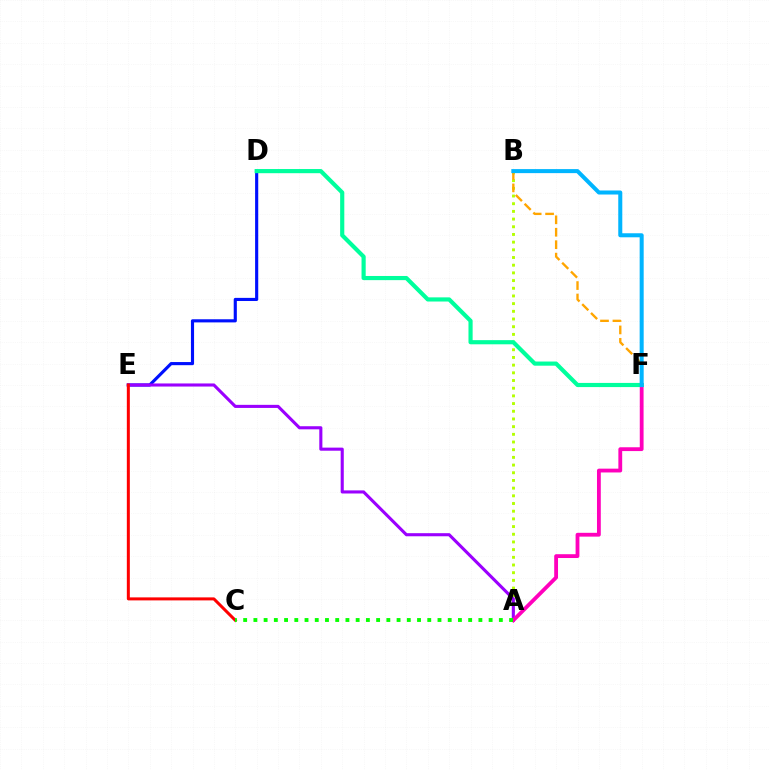{('D', 'E'): [{'color': '#0010ff', 'line_style': 'solid', 'thickness': 2.26}], ('A', 'B'): [{'color': '#b3ff00', 'line_style': 'dotted', 'thickness': 2.09}], ('A', 'E'): [{'color': '#9b00ff', 'line_style': 'solid', 'thickness': 2.23}], ('A', 'F'): [{'color': '#ff00bd', 'line_style': 'solid', 'thickness': 2.75}], ('D', 'F'): [{'color': '#00ff9d', 'line_style': 'solid', 'thickness': 2.99}], ('B', 'F'): [{'color': '#ffa500', 'line_style': 'dashed', 'thickness': 1.69}, {'color': '#00b5ff', 'line_style': 'solid', 'thickness': 2.9}], ('C', 'E'): [{'color': '#ff0000', 'line_style': 'solid', 'thickness': 2.17}], ('A', 'C'): [{'color': '#08ff00', 'line_style': 'dotted', 'thickness': 2.78}]}